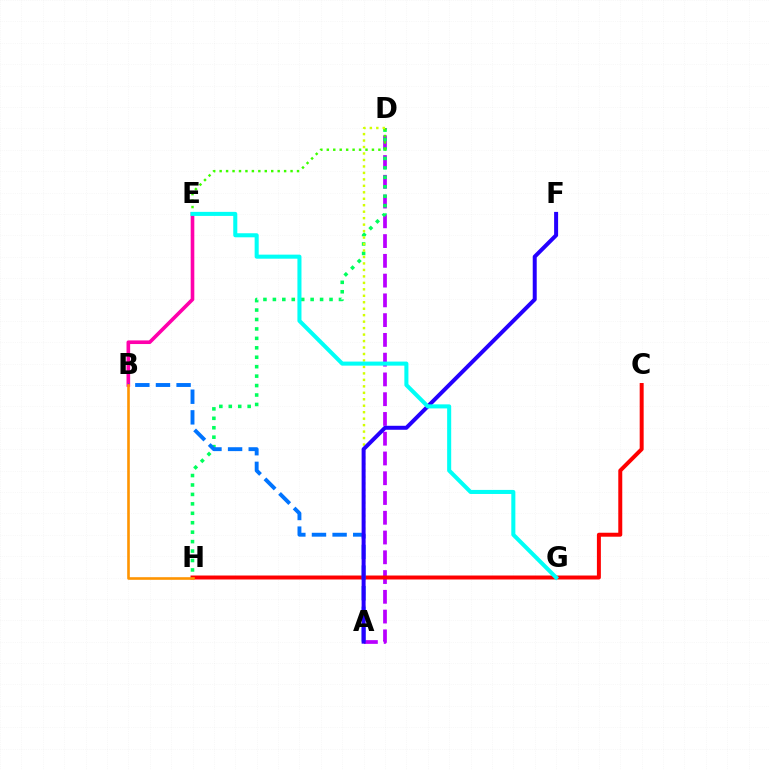{('B', 'E'): [{'color': '#ff00ac', 'line_style': 'solid', 'thickness': 2.61}], ('A', 'D'): [{'color': '#b900ff', 'line_style': 'dashed', 'thickness': 2.68}, {'color': '#d1ff00', 'line_style': 'dotted', 'thickness': 1.76}], ('D', 'H'): [{'color': '#00ff5c', 'line_style': 'dotted', 'thickness': 2.56}], ('D', 'E'): [{'color': '#3dff00', 'line_style': 'dotted', 'thickness': 1.75}], ('C', 'H'): [{'color': '#ff0000', 'line_style': 'solid', 'thickness': 2.86}], ('A', 'B'): [{'color': '#0074ff', 'line_style': 'dashed', 'thickness': 2.8}], ('A', 'F'): [{'color': '#2500ff', 'line_style': 'solid', 'thickness': 2.87}], ('E', 'G'): [{'color': '#00fff6', 'line_style': 'solid', 'thickness': 2.92}], ('B', 'H'): [{'color': '#ff9400', 'line_style': 'solid', 'thickness': 1.89}]}